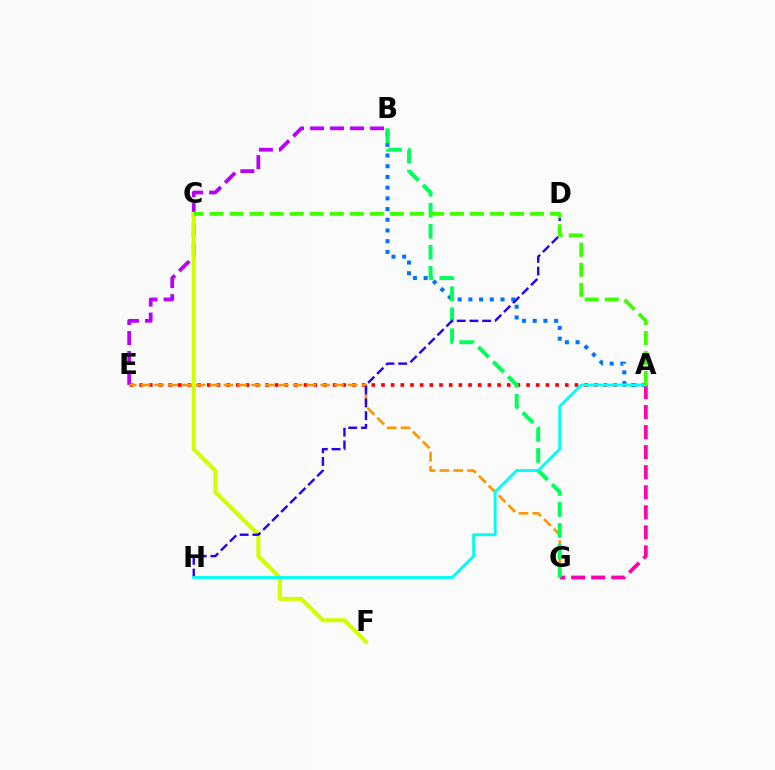{('A', 'E'): [{'color': '#ff0000', 'line_style': 'dotted', 'thickness': 2.63}], ('A', 'B'): [{'color': '#0074ff', 'line_style': 'dotted', 'thickness': 2.91}], ('A', 'G'): [{'color': '#ff00ac', 'line_style': 'dashed', 'thickness': 2.72}], ('B', 'E'): [{'color': '#b900ff', 'line_style': 'dashed', 'thickness': 2.72}], ('C', 'F'): [{'color': '#d1ff00', 'line_style': 'solid', 'thickness': 2.92}], ('E', 'G'): [{'color': '#ff9400', 'line_style': 'dashed', 'thickness': 1.88}], ('B', 'G'): [{'color': '#00ff5c', 'line_style': 'dashed', 'thickness': 2.85}], ('D', 'H'): [{'color': '#2500ff', 'line_style': 'dashed', 'thickness': 1.73}], ('A', 'H'): [{'color': '#00fff6', 'line_style': 'solid', 'thickness': 2.08}], ('A', 'C'): [{'color': '#3dff00', 'line_style': 'dashed', 'thickness': 2.72}]}